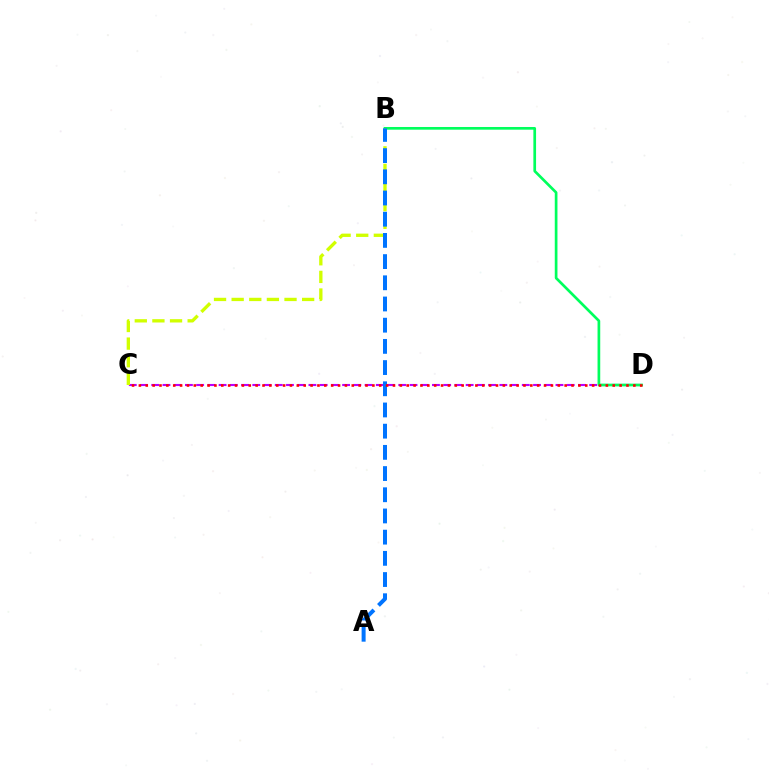{('C', 'D'): [{'color': '#b900ff', 'line_style': 'dashed', 'thickness': 1.53}, {'color': '#ff0000', 'line_style': 'dotted', 'thickness': 1.87}], ('B', 'D'): [{'color': '#00ff5c', 'line_style': 'solid', 'thickness': 1.94}], ('B', 'C'): [{'color': '#d1ff00', 'line_style': 'dashed', 'thickness': 2.39}], ('A', 'B'): [{'color': '#0074ff', 'line_style': 'dashed', 'thickness': 2.88}]}